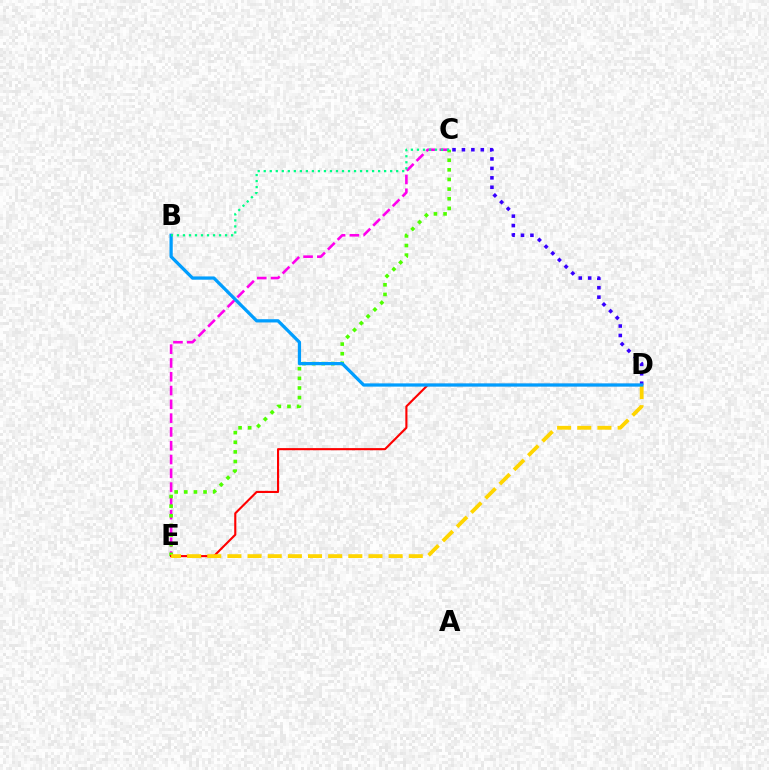{('C', 'E'): [{'color': '#ff00ed', 'line_style': 'dashed', 'thickness': 1.87}, {'color': '#4fff00', 'line_style': 'dotted', 'thickness': 2.62}], ('C', 'D'): [{'color': '#3700ff', 'line_style': 'dotted', 'thickness': 2.56}], ('D', 'E'): [{'color': '#ff0000', 'line_style': 'solid', 'thickness': 1.53}, {'color': '#ffd500', 'line_style': 'dashed', 'thickness': 2.74}], ('B', 'D'): [{'color': '#009eff', 'line_style': 'solid', 'thickness': 2.34}], ('B', 'C'): [{'color': '#00ff86', 'line_style': 'dotted', 'thickness': 1.64}]}